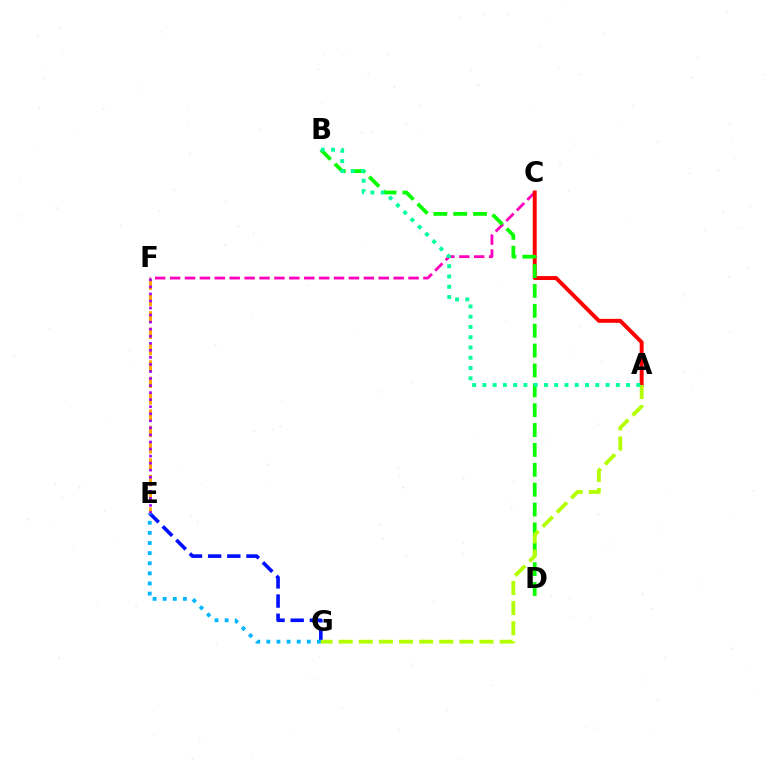{('E', 'F'): [{'color': '#ffa500', 'line_style': 'dashed', 'thickness': 2.22}, {'color': '#9b00ff', 'line_style': 'dotted', 'thickness': 1.92}], ('C', 'F'): [{'color': '#ff00bd', 'line_style': 'dashed', 'thickness': 2.02}], ('E', 'G'): [{'color': '#0010ff', 'line_style': 'dashed', 'thickness': 2.6}, {'color': '#00b5ff', 'line_style': 'dotted', 'thickness': 2.75}], ('A', 'C'): [{'color': '#ff0000', 'line_style': 'solid', 'thickness': 2.83}], ('B', 'D'): [{'color': '#08ff00', 'line_style': 'dashed', 'thickness': 2.7}], ('A', 'G'): [{'color': '#b3ff00', 'line_style': 'dashed', 'thickness': 2.73}], ('A', 'B'): [{'color': '#00ff9d', 'line_style': 'dotted', 'thickness': 2.79}]}